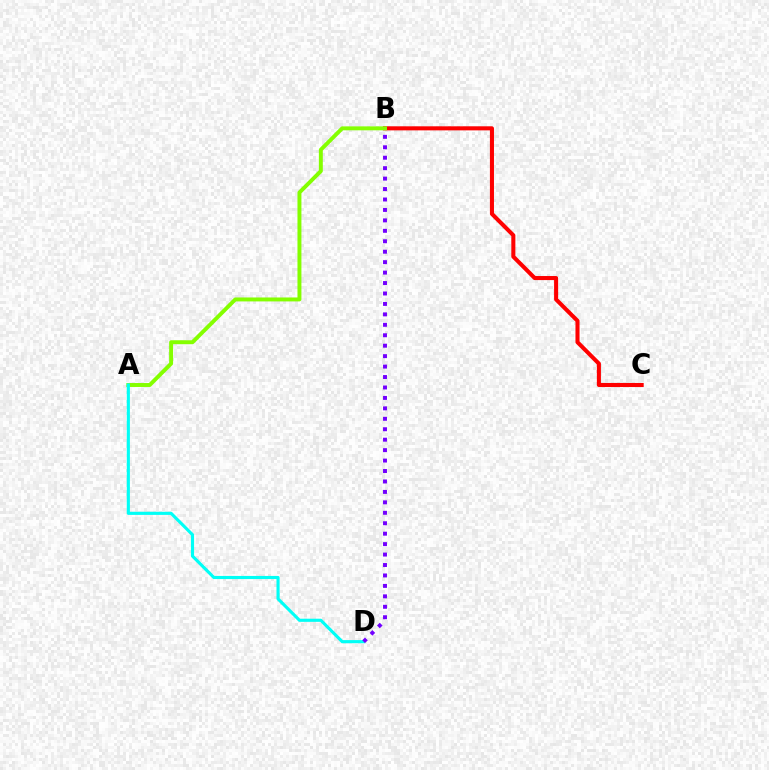{('B', 'C'): [{'color': '#ff0000', 'line_style': 'solid', 'thickness': 2.92}], ('A', 'B'): [{'color': '#84ff00', 'line_style': 'solid', 'thickness': 2.84}], ('A', 'D'): [{'color': '#00fff6', 'line_style': 'solid', 'thickness': 2.25}], ('B', 'D'): [{'color': '#7200ff', 'line_style': 'dotted', 'thickness': 2.84}]}